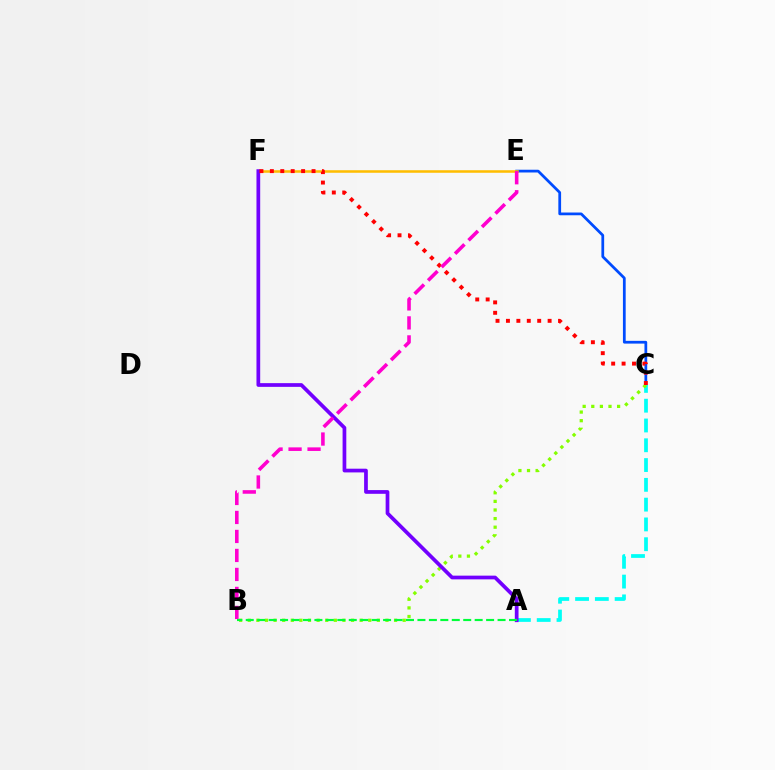{('C', 'E'): [{'color': '#004bff', 'line_style': 'solid', 'thickness': 1.98}], ('A', 'C'): [{'color': '#00fff6', 'line_style': 'dashed', 'thickness': 2.69}], ('E', 'F'): [{'color': '#ffbd00', 'line_style': 'solid', 'thickness': 1.83}], ('B', 'C'): [{'color': '#84ff00', 'line_style': 'dotted', 'thickness': 2.34}], ('A', 'F'): [{'color': '#7200ff', 'line_style': 'solid', 'thickness': 2.68}], ('C', 'F'): [{'color': '#ff0000', 'line_style': 'dotted', 'thickness': 2.83}], ('B', 'E'): [{'color': '#ff00cf', 'line_style': 'dashed', 'thickness': 2.58}], ('A', 'B'): [{'color': '#00ff39', 'line_style': 'dashed', 'thickness': 1.55}]}